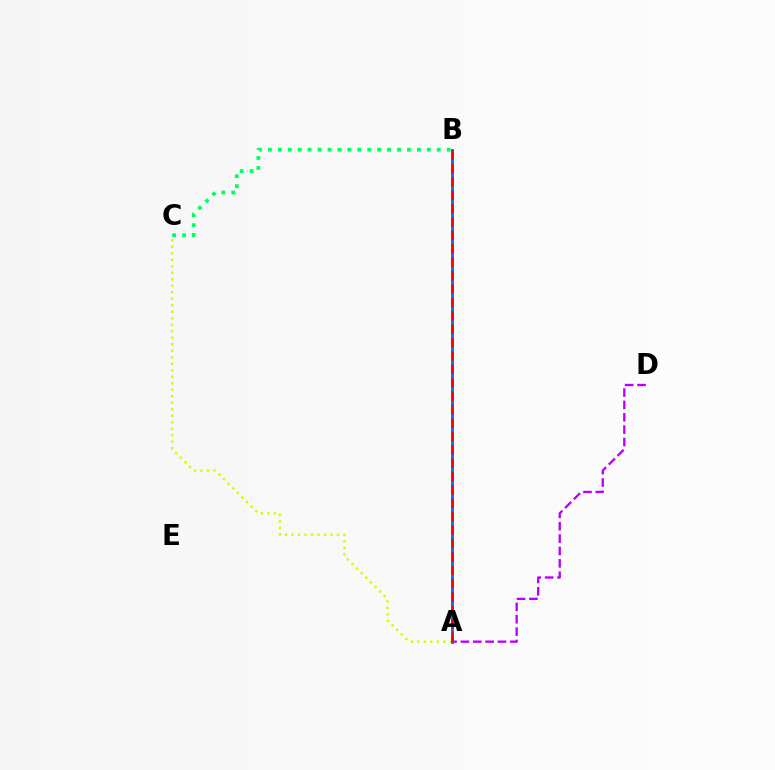{('A', 'C'): [{'color': '#d1ff00', 'line_style': 'dotted', 'thickness': 1.77}], ('A', 'D'): [{'color': '#b900ff', 'line_style': 'dashed', 'thickness': 1.68}], ('A', 'B'): [{'color': '#0074ff', 'line_style': 'solid', 'thickness': 2.12}, {'color': '#ff0000', 'line_style': 'dashed', 'thickness': 1.82}], ('B', 'C'): [{'color': '#00ff5c', 'line_style': 'dotted', 'thickness': 2.7}]}